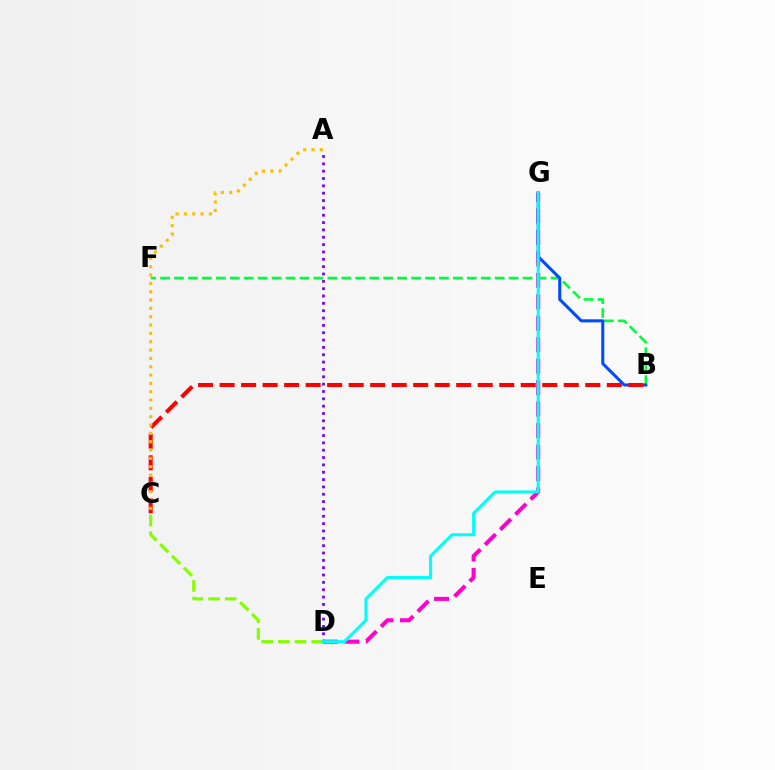{('D', 'G'): [{'color': '#ff00cf', 'line_style': 'dashed', 'thickness': 2.92}, {'color': '#00fff6', 'line_style': 'solid', 'thickness': 2.19}], ('B', 'F'): [{'color': '#00ff39', 'line_style': 'dashed', 'thickness': 1.89}], ('B', 'G'): [{'color': '#004bff', 'line_style': 'solid', 'thickness': 2.2}], ('C', 'D'): [{'color': '#84ff00', 'line_style': 'dashed', 'thickness': 2.26}], ('B', 'C'): [{'color': '#ff0000', 'line_style': 'dashed', 'thickness': 2.92}], ('A', 'D'): [{'color': '#7200ff', 'line_style': 'dotted', 'thickness': 2.0}], ('A', 'C'): [{'color': '#ffbd00', 'line_style': 'dotted', 'thickness': 2.26}]}